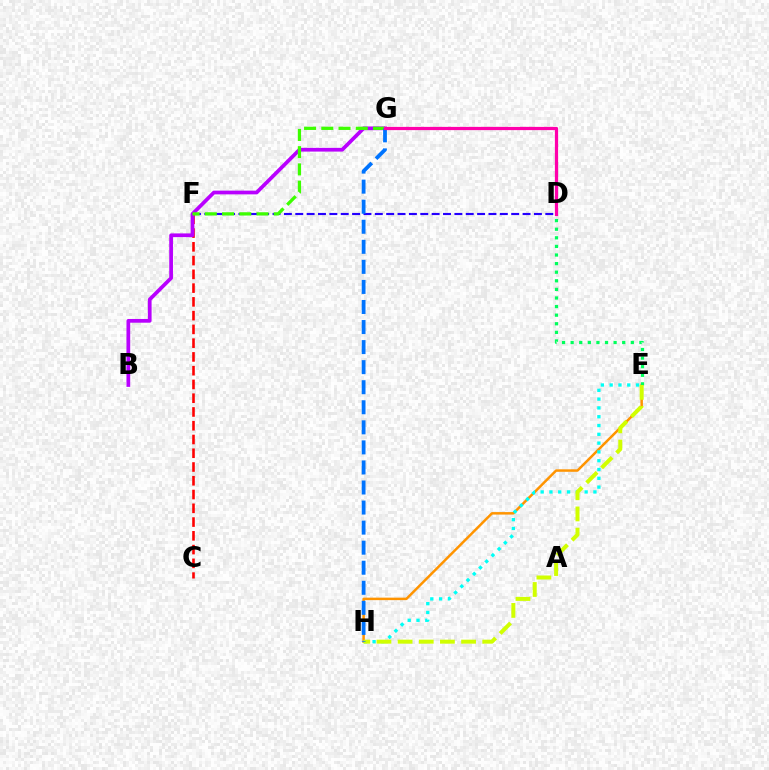{('D', 'F'): [{'color': '#2500ff', 'line_style': 'dashed', 'thickness': 1.54}], ('E', 'H'): [{'color': '#ff9400', 'line_style': 'solid', 'thickness': 1.79}, {'color': '#00fff6', 'line_style': 'dotted', 'thickness': 2.39}, {'color': '#d1ff00', 'line_style': 'dashed', 'thickness': 2.87}], ('C', 'F'): [{'color': '#ff0000', 'line_style': 'dashed', 'thickness': 1.87}], ('B', 'G'): [{'color': '#b900ff', 'line_style': 'solid', 'thickness': 2.68}], ('D', 'E'): [{'color': '#00ff5c', 'line_style': 'dotted', 'thickness': 2.34}], ('F', 'G'): [{'color': '#3dff00', 'line_style': 'dashed', 'thickness': 2.34}], ('G', 'H'): [{'color': '#0074ff', 'line_style': 'dashed', 'thickness': 2.72}], ('D', 'G'): [{'color': '#ff00ac', 'line_style': 'solid', 'thickness': 2.32}]}